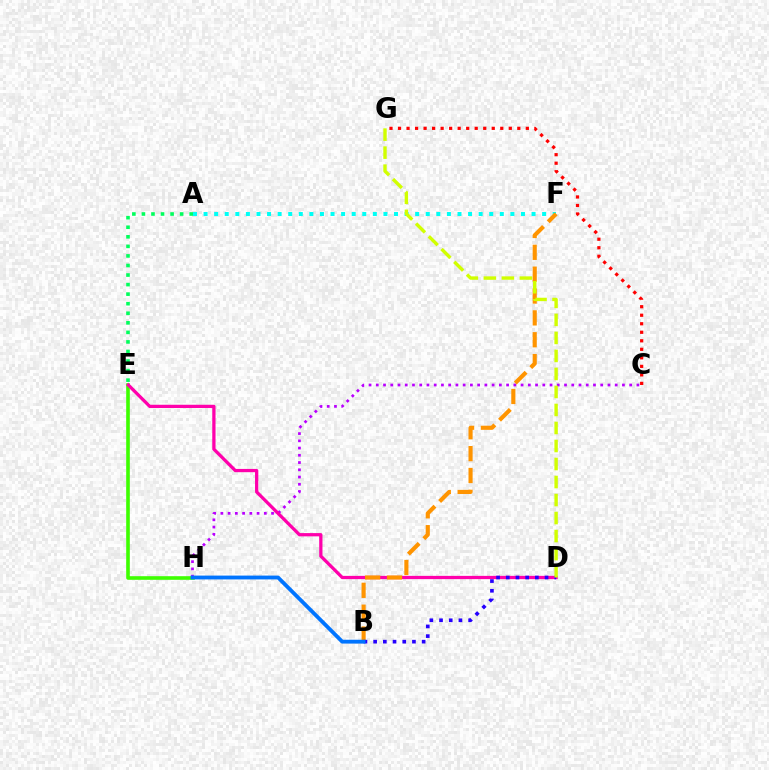{('E', 'H'): [{'color': '#3dff00', 'line_style': 'solid', 'thickness': 2.6}], ('A', 'F'): [{'color': '#00fff6', 'line_style': 'dotted', 'thickness': 2.87}], ('C', 'H'): [{'color': '#b900ff', 'line_style': 'dotted', 'thickness': 1.97}], ('A', 'E'): [{'color': '#00ff5c', 'line_style': 'dotted', 'thickness': 2.6}], ('D', 'E'): [{'color': '#ff00ac', 'line_style': 'solid', 'thickness': 2.35}], ('B', 'F'): [{'color': '#ff9400', 'line_style': 'dashed', 'thickness': 2.97}], ('B', 'D'): [{'color': '#2500ff', 'line_style': 'dotted', 'thickness': 2.63}], ('B', 'H'): [{'color': '#0074ff', 'line_style': 'solid', 'thickness': 2.76}], ('D', 'G'): [{'color': '#d1ff00', 'line_style': 'dashed', 'thickness': 2.45}], ('C', 'G'): [{'color': '#ff0000', 'line_style': 'dotted', 'thickness': 2.32}]}